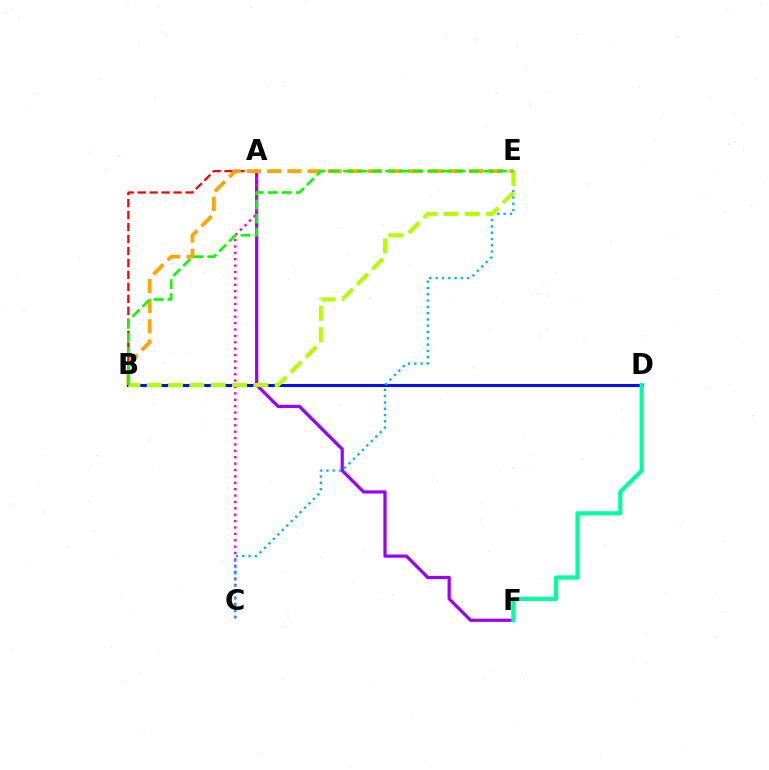{('B', 'D'): [{'color': '#0010ff', 'line_style': 'solid', 'thickness': 2.21}], ('A', 'F'): [{'color': '#9b00ff', 'line_style': 'solid', 'thickness': 2.33}], ('A', 'C'): [{'color': '#ff00bd', 'line_style': 'dotted', 'thickness': 1.74}], ('C', 'E'): [{'color': '#00b5ff', 'line_style': 'dotted', 'thickness': 1.71}], ('A', 'B'): [{'color': '#ff0000', 'line_style': 'dashed', 'thickness': 1.63}], ('B', 'E'): [{'color': '#ffa500', 'line_style': 'dashed', 'thickness': 2.74}, {'color': '#b3ff00', 'line_style': 'dashed', 'thickness': 2.9}, {'color': '#08ff00', 'line_style': 'dashed', 'thickness': 1.9}], ('D', 'F'): [{'color': '#00ff9d', 'line_style': 'solid', 'thickness': 2.99}]}